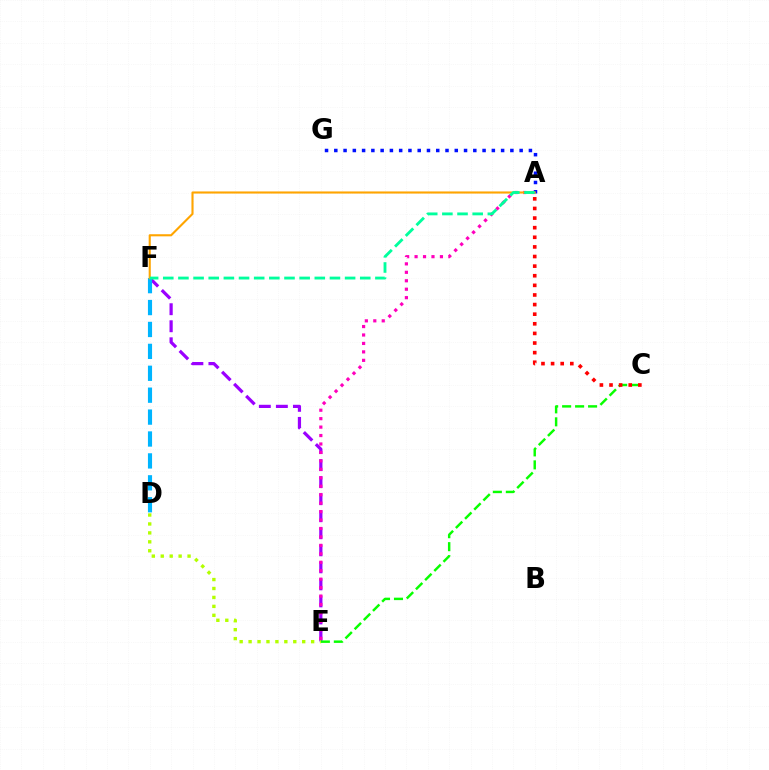{('E', 'F'): [{'color': '#9b00ff', 'line_style': 'dashed', 'thickness': 2.31}], ('A', 'G'): [{'color': '#0010ff', 'line_style': 'dotted', 'thickness': 2.52}], ('C', 'E'): [{'color': '#08ff00', 'line_style': 'dashed', 'thickness': 1.76}], ('D', 'F'): [{'color': '#00b5ff', 'line_style': 'dashed', 'thickness': 2.98}], ('A', 'E'): [{'color': '#ff00bd', 'line_style': 'dotted', 'thickness': 2.3}], ('D', 'E'): [{'color': '#b3ff00', 'line_style': 'dotted', 'thickness': 2.43}], ('A', 'F'): [{'color': '#ffa500', 'line_style': 'solid', 'thickness': 1.52}, {'color': '#00ff9d', 'line_style': 'dashed', 'thickness': 2.06}], ('A', 'C'): [{'color': '#ff0000', 'line_style': 'dotted', 'thickness': 2.61}]}